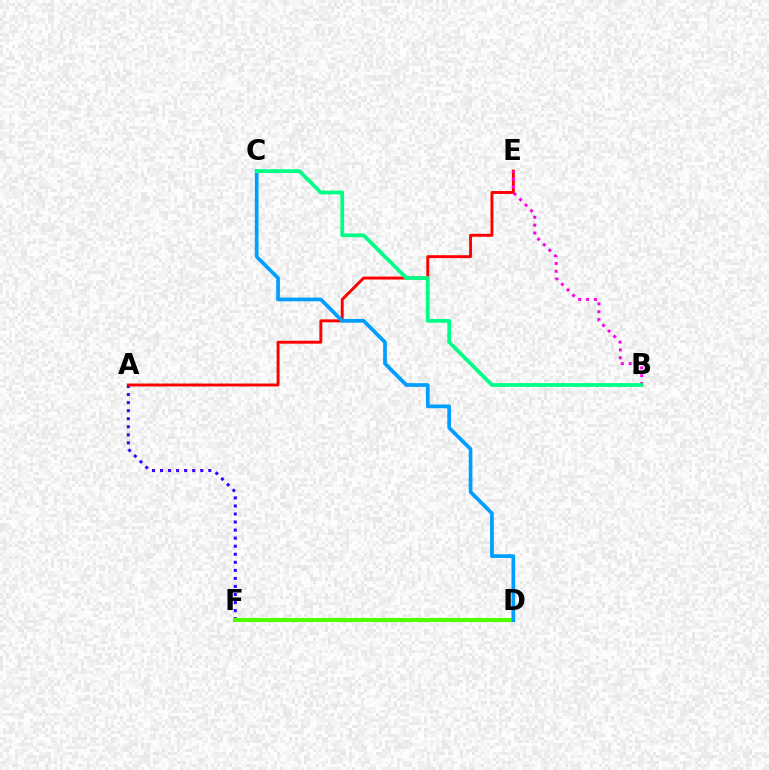{('D', 'F'): [{'color': '#ffd500', 'line_style': 'dotted', 'thickness': 1.97}, {'color': '#4fff00', 'line_style': 'solid', 'thickness': 2.94}], ('A', 'F'): [{'color': '#3700ff', 'line_style': 'dotted', 'thickness': 2.19}], ('A', 'E'): [{'color': '#ff0000', 'line_style': 'solid', 'thickness': 2.1}], ('B', 'E'): [{'color': '#ff00ed', 'line_style': 'dotted', 'thickness': 2.13}], ('C', 'D'): [{'color': '#009eff', 'line_style': 'solid', 'thickness': 2.67}], ('B', 'C'): [{'color': '#00ff86', 'line_style': 'solid', 'thickness': 2.7}]}